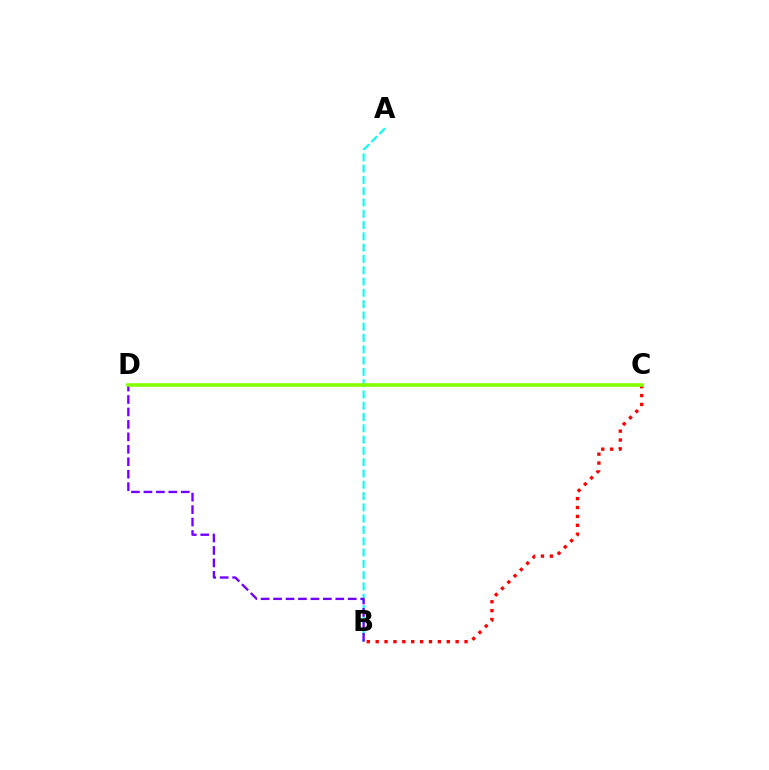{('B', 'C'): [{'color': '#ff0000', 'line_style': 'dotted', 'thickness': 2.41}], ('A', 'B'): [{'color': '#00fff6', 'line_style': 'dashed', 'thickness': 1.53}], ('B', 'D'): [{'color': '#7200ff', 'line_style': 'dashed', 'thickness': 1.69}], ('C', 'D'): [{'color': '#84ff00', 'line_style': 'solid', 'thickness': 2.56}]}